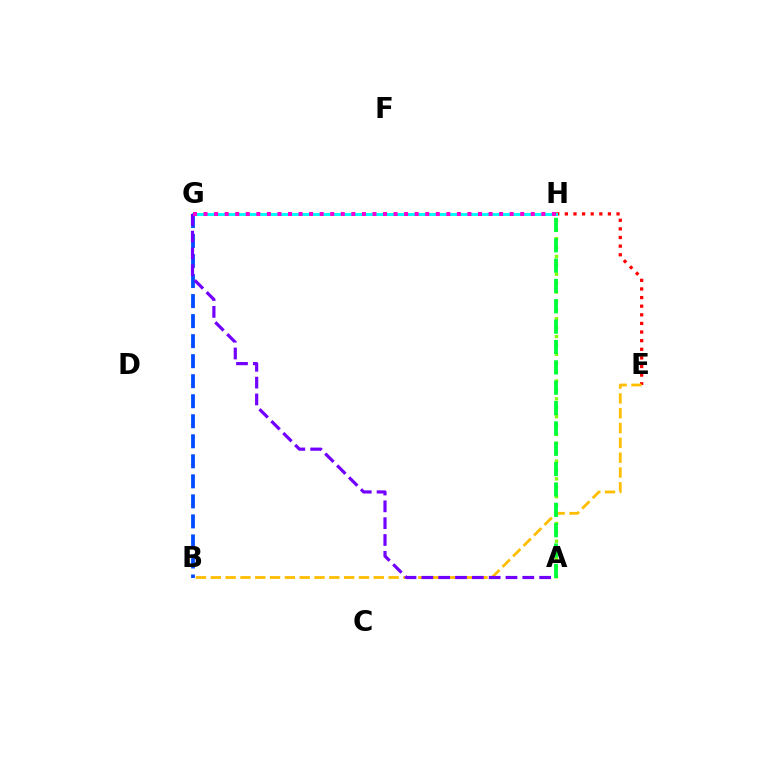{('E', 'H'): [{'color': '#ff0000', 'line_style': 'dotted', 'thickness': 2.34}], ('A', 'H'): [{'color': '#84ff00', 'line_style': 'dotted', 'thickness': 2.42}, {'color': '#00ff39', 'line_style': 'dashed', 'thickness': 2.77}], ('G', 'H'): [{'color': '#00fff6', 'line_style': 'solid', 'thickness': 2.13}, {'color': '#ff00cf', 'line_style': 'dotted', 'thickness': 2.87}], ('B', 'G'): [{'color': '#004bff', 'line_style': 'dashed', 'thickness': 2.72}], ('B', 'E'): [{'color': '#ffbd00', 'line_style': 'dashed', 'thickness': 2.01}], ('A', 'G'): [{'color': '#7200ff', 'line_style': 'dashed', 'thickness': 2.29}]}